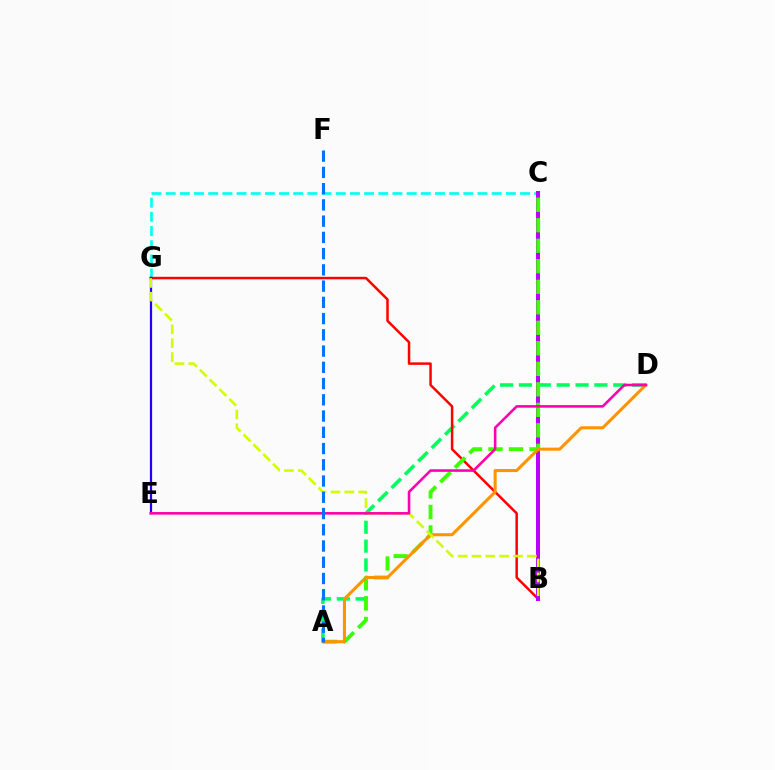{('A', 'D'): [{'color': '#00ff5c', 'line_style': 'dashed', 'thickness': 2.56}, {'color': '#ff9400', 'line_style': 'solid', 'thickness': 2.2}], ('C', 'G'): [{'color': '#00fff6', 'line_style': 'dashed', 'thickness': 1.93}], ('B', 'G'): [{'color': '#ff0000', 'line_style': 'solid', 'thickness': 1.79}, {'color': '#d1ff00', 'line_style': 'dashed', 'thickness': 1.88}], ('B', 'C'): [{'color': '#b900ff', 'line_style': 'solid', 'thickness': 2.88}], ('A', 'C'): [{'color': '#3dff00', 'line_style': 'dashed', 'thickness': 2.79}], ('E', 'G'): [{'color': '#2500ff', 'line_style': 'solid', 'thickness': 1.6}], ('D', 'E'): [{'color': '#ff00ac', 'line_style': 'solid', 'thickness': 1.86}], ('A', 'F'): [{'color': '#0074ff', 'line_style': 'dashed', 'thickness': 2.21}]}